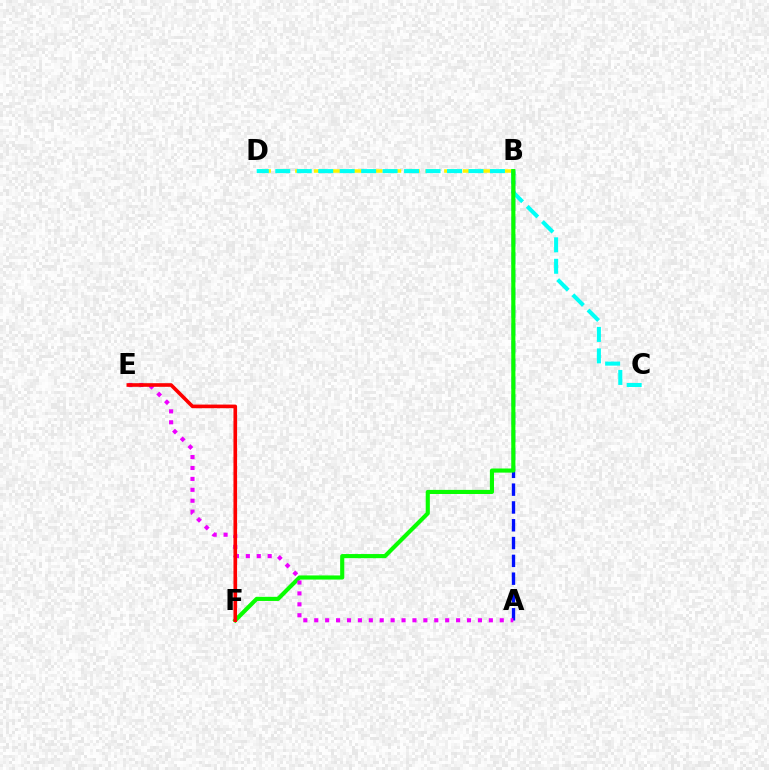{('B', 'D'): [{'color': '#fcf500', 'line_style': 'dashed', 'thickness': 2.53}], ('C', 'D'): [{'color': '#00fff6', 'line_style': 'dashed', 'thickness': 2.92}], ('A', 'B'): [{'color': '#0010ff', 'line_style': 'dashed', 'thickness': 2.42}], ('B', 'F'): [{'color': '#08ff00', 'line_style': 'solid', 'thickness': 2.96}], ('A', 'E'): [{'color': '#ee00ff', 'line_style': 'dotted', 'thickness': 2.96}], ('E', 'F'): [{'color': '#ff0000', 'line_style': 'solid', 'thickness': 2.61}]}